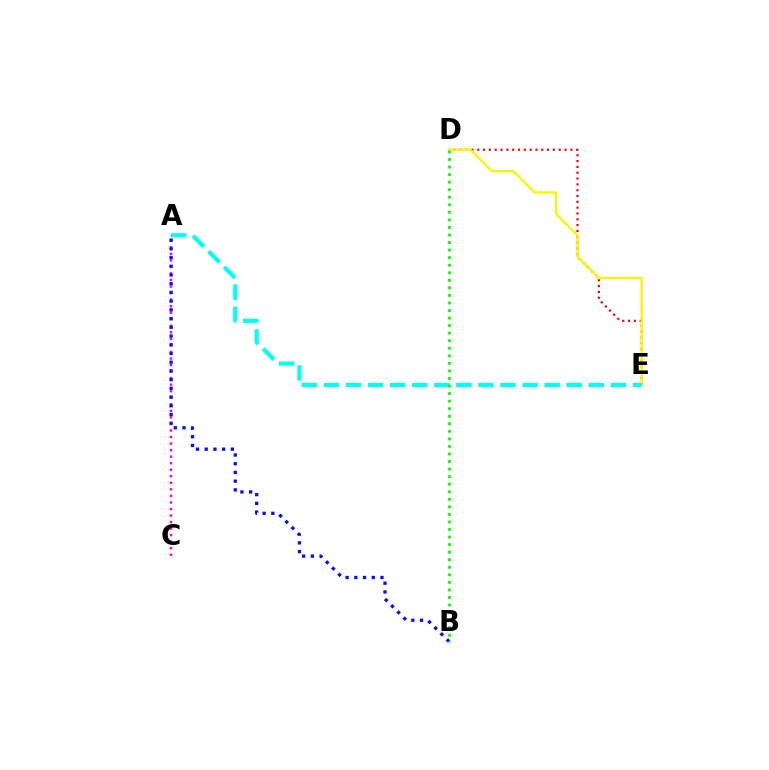{('D', 'E'): [{'color': '#ff0000', 'line_style': 'dotted', 'thickness': 1.58}, {'color': '#fcf500', 'line_style': 'solid', 'thickness': 1.71}], ('A', 'E'): [{'color': '#00fff6', 'line_style': 'dashed', 'thickness': 3.0}], ('A', 'C'): [{'color': '#ee00ff', 'line_style': 'dotted', 'thickness': 1.78}], ('A', 'B'): [{'color': '#0010ff', 'line_style': 'dotted', 'thickness': 2.37}], ('B', 'D'): [{'color': '#08ff00', 'line_style': 'dotted', 'thickness': 2.05}]}